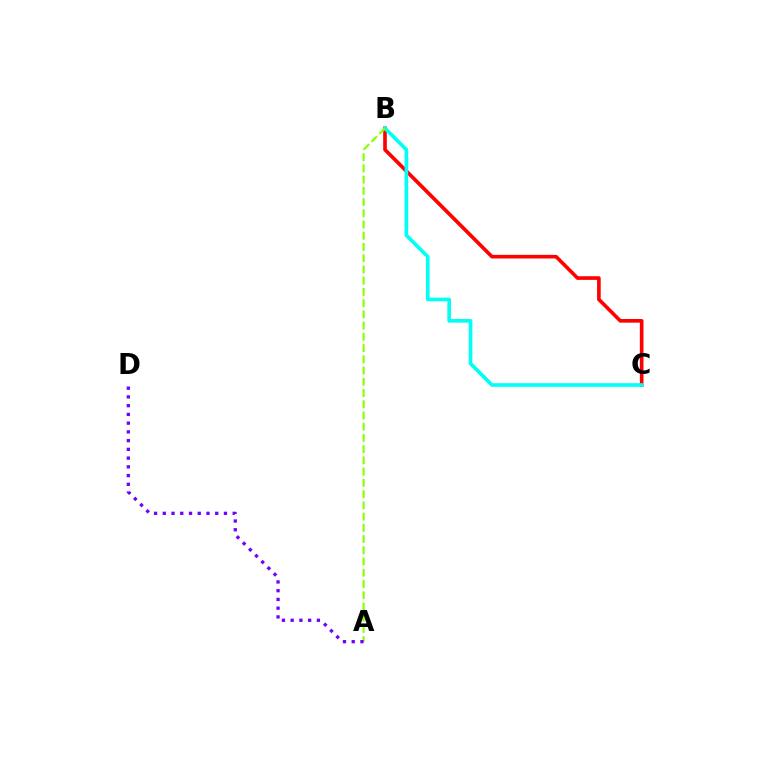{('B', 'C'): [{'color': '#ff0000', 'line_style': 'solid', 'thickness': 2.62}, {'color': '#00fff6', 'line_style': 'solid', 'thickness': 2.63}], ('A', 'B'): [{'color': '#84ff00', 'line_style': 'dashed', 'thickness': 1.53}], ('A', 'D'): [{'color': '#7200ff', 'line_style': 'dotted', 'thickness': 2.37}]}